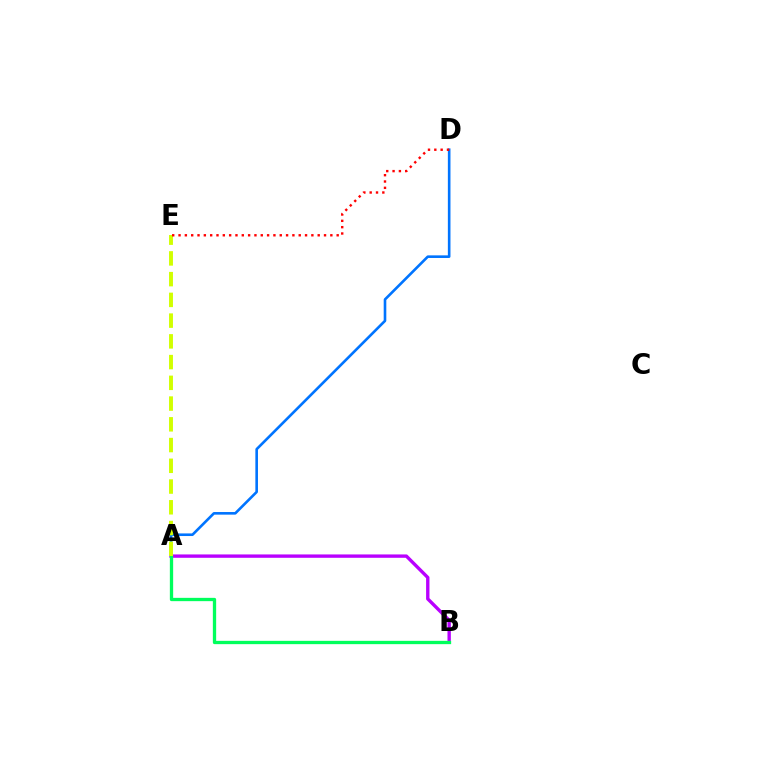{('A', 'D'): [{'color': '#0074ff', 'line_style': 'solid', 'thickness': 1.88}], ('A', 'B'): [{'color': '#b900ff', 'line_style': 'solid', 'thickness': 2.42}, {'color': '#00ff5c', 'line_style': 'solid', 'thickness': 2.38}], ('A', 'E'): [{'color': '#d1ff00', 'line_style': 'dashed', 'thickness': 2.82}], ('D', 'E'): [{'color': '#ff0000', 'line_style': 'dotted', 'thickness': 1.72}]}